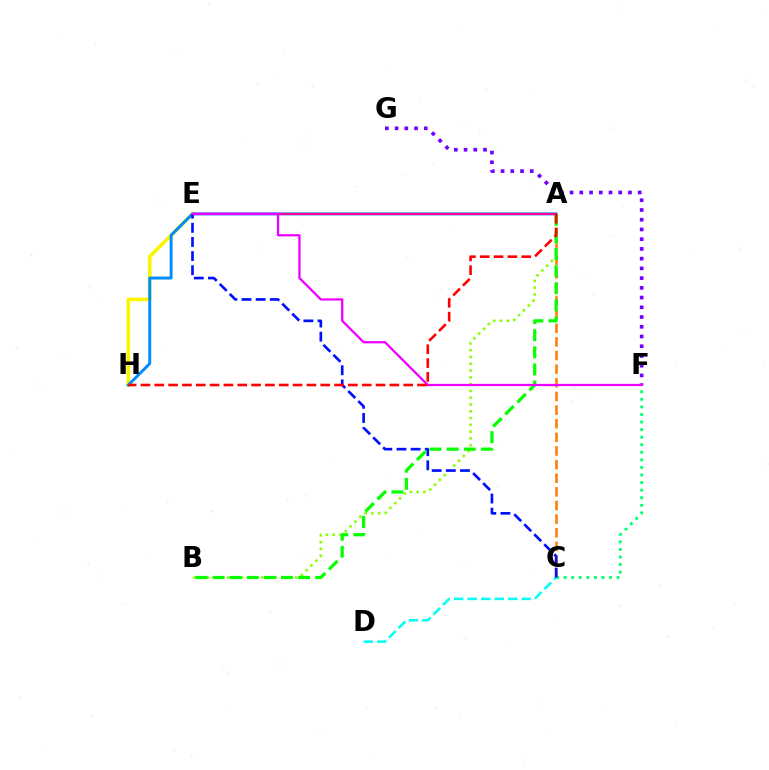{('A', 'C'): [{'color': '#ff7c00', 'line_style': 'dashed', 'thickness': 1.85}], ('A', 'B'): [{'color': '#84ff00', 'line_style': 'dotted', 'thickness': 1.84}, {'color': '#08ff00', 'line_style': 'dashed', 'thickness': 2.32}], ('E', 'H'): [{'color': '#fcf500', 'line_style': 'solid', 'thickness': 2.62}], ('A', 'H'): [{'color': '#008cff', 'line_style': 'solid', 'thickness': 2.12}, {'color': '#ff0000', 'line_style': 'dashed', 'thickness': 1.88}], ('C', 'F'): [{'color': '#00ff74', 'line_style': 'dotted', 'thickness': 2.06}], ('A', 'E'): [{'color': '#ff0094', 'line_style': 'solid', 'thickness': 1.54}], ('F', 'G'): [{'color': '#7200ff', 'line_style': 'dotted', 'thickness': 2.64}], ('C', 'D'): [{'color': '#00fff6', 'line_style': 'dashed', 'thickness': 1.84}], ('C', 'E'): [{'color': '#0010ff', 'line_style': 'dashed', 'thickness': 1.92}], ('E', 'F'): [{'color': '#ee00ff', 'line_style': 'solid', 'thickness': 1.63}]}